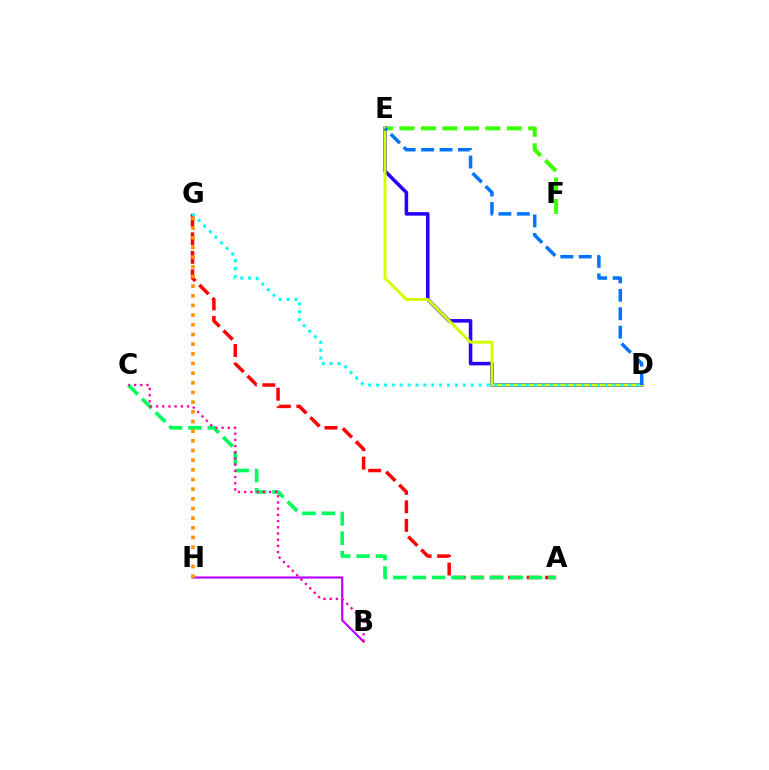{('E', 'F'): [{'color': '#3dff00', 'line_style': 'dashed', 'thickness': 2.92}], ('A', 'G'): [{'color': '#ff0000', 'line_style': 'dashed', 'thickness': 2.51}], ('A', 'C'): [{'color': '#00ff5c', 'line_style': 'dashed', 'thickness': 2.63}], ('B', 'H'): [{'color': '#b900ff', 'line_style': 'solid', 'thickness': 1.55}], ('D', 'E'): [{'color': '#2500ff', 'line_style': 'solid', 'thickness': 2.55}, {'color': '#d1ff00', 'line_style': 'solid', 'thickness': 2.13}, {'color': '#0074ff', 'line_style': 'dashed', 'thickness': 2.5}], ('D', 'G'): [{'color': '#00fff6', 'line_style': 'dotted', 'thickness': 2.14}], ('G', 'H'): [{'color': '#ff9400', 'line_style': 'dotted', 'thickness': 2.63}], ('B', 'C'): [{'color': '#ff00ac', 'line_style': 'dotted', 'thickness': 1.68}]}